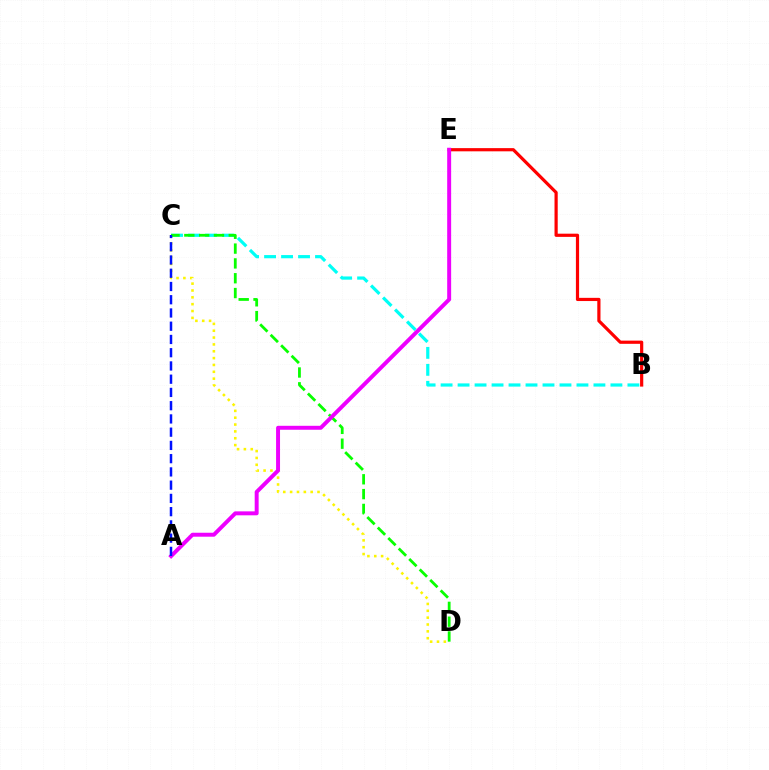{('C', 'D'): [{'color': '#fcf500', 'line_style': 'dotted', 'thickness': 1.86}, {'color': '#08ff00', 'line_style': 'dashed', 'thickness': 2.01}], ('B', 'C'): [{'color': '#00fff6', 'line_style': 'dashed', 'thickness': 2.31}], ('B', 'E'): [{'color': '#ff0000', 'line_style': 'solid', 'thickness': 2.3}], ('A', 'E'): [{'color': '#ee00ff', 'line_style': 'solid', 'thickness': 2.84}], ('A', 'C'): [{'color': '#0010ff', 'line_style': 'dashed', 'thickness': 1.8}]}